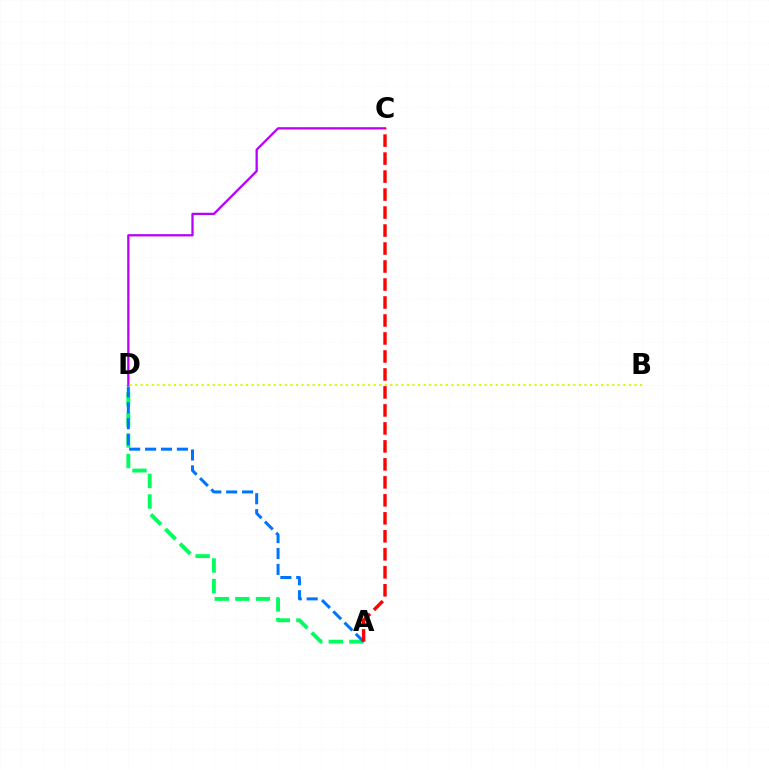{('A', 'D'): [{'color': '#00ff5c', 'line_style': 'dashed', 'thickness': 2.8}, {'color': '#0074ff', 'line_style': 'dashed', 'thickness': 2.16}], ('C', 'D'): [{'color': '#b900ff', 'line_style': 'solid', 'thickness': 1.64}], ('B', 'D'): [{'color': '#d1ff00', 'line_style': 'dotted', 'thickness': 1.51}], ('A', 'C'): [{'color': '#ff0000', 'line_style': 'dashed', 'thickness': 2.44}]}